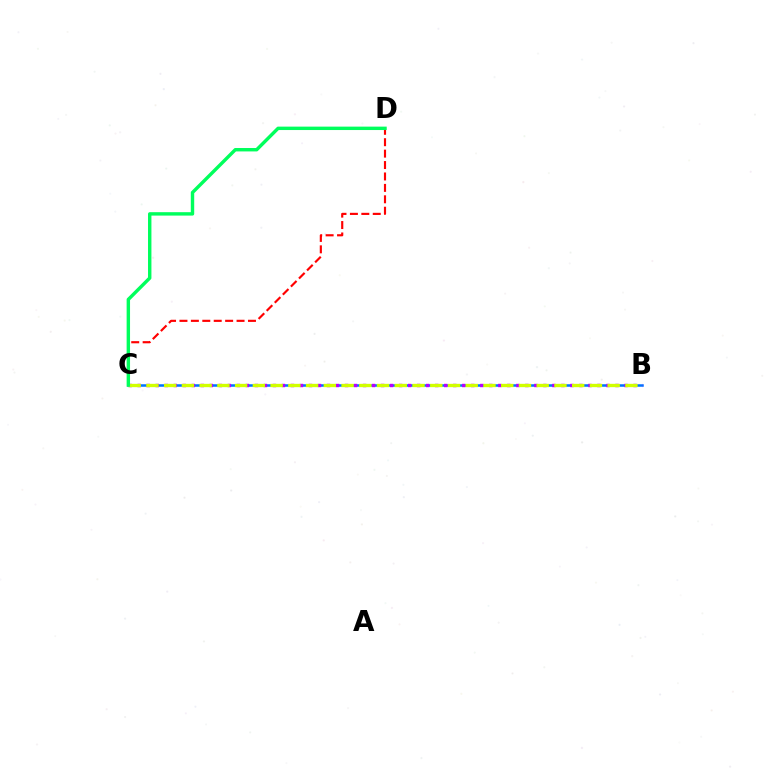{('B', 'C'): [{'color': '#0074ff', 'line_style': 'solid', 'thickness': 1.81}, {'color': '#b900ff', 'line_style': 'dotted', 'thickness': 2.45}, {'color': '#d1ff00', 'line_style': 'dashed', 'thickness': 2.41}], ('C', 'D'): [{'color': '#ff0000', 'line_style': 'dashed', 'thickness': 1.55}, {'color': '#00ff5c', 'line_style': 'solid', 'thickness': 2.46}]}